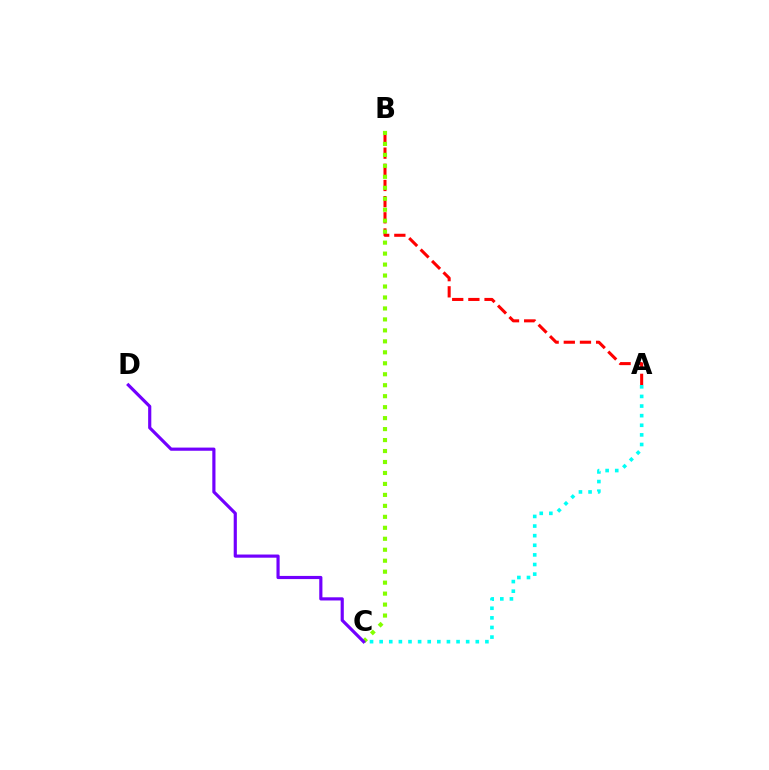{('A', 'B'): [{'color': '#ff0000', 'line_style': 'dashed', 'thickness': 2.2}], ('B', 'C'): [{'color': '#84ff00', 'line_style': 'dotted', 'thickness': 2.98}], ('A', 'C'): [{'color': '#00fff6', 'line_style': 'dotted', 'thickness': 2.61}], ('C', 'D'): [{'color': '#7200ff', 'line_style': 'solid', 'thickness': 2.28}]}